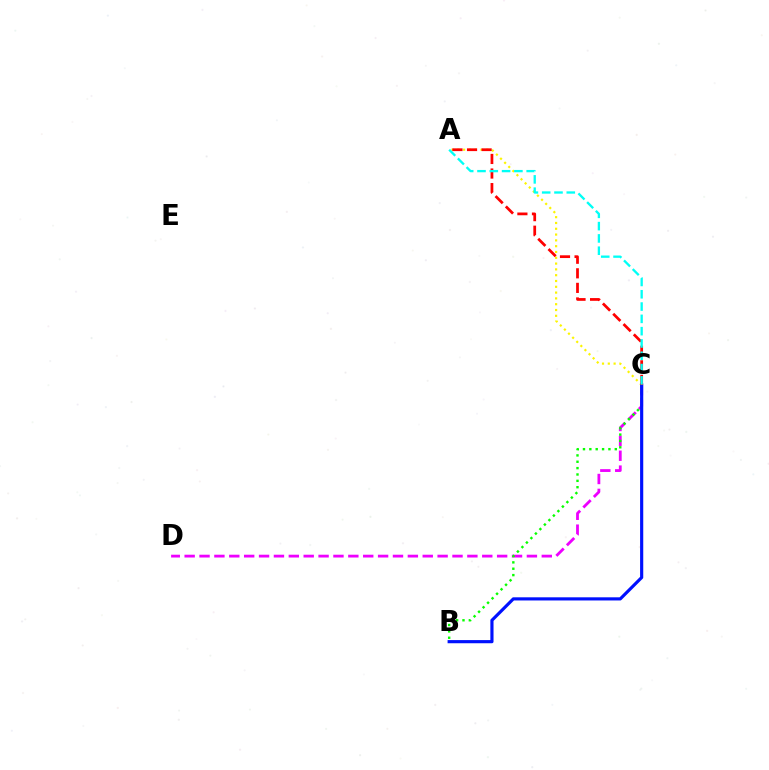{('C', 'D'): [{'color': '#ee00ff', 'line_style': 'dashed', 'thickness': 2.02}], ('A', 'C'): [{'color': '#fcf500', 'line_style': 'dotted', 'thickness': 1.58}, {'color': '#ff0000', 'line_style': 'dashed', 'thickness': 1.98}, {'color': '#00fff6', 'line_style': 'dashed', 'thickness': 1.67}], ('B', 'C'): [{'color': '#08ff00', 'line_style': 'dotted', 'thickness': 1.73}, {'color': '#0010ff', 'line_style': 'solid', 'thickness': 2.27}]}